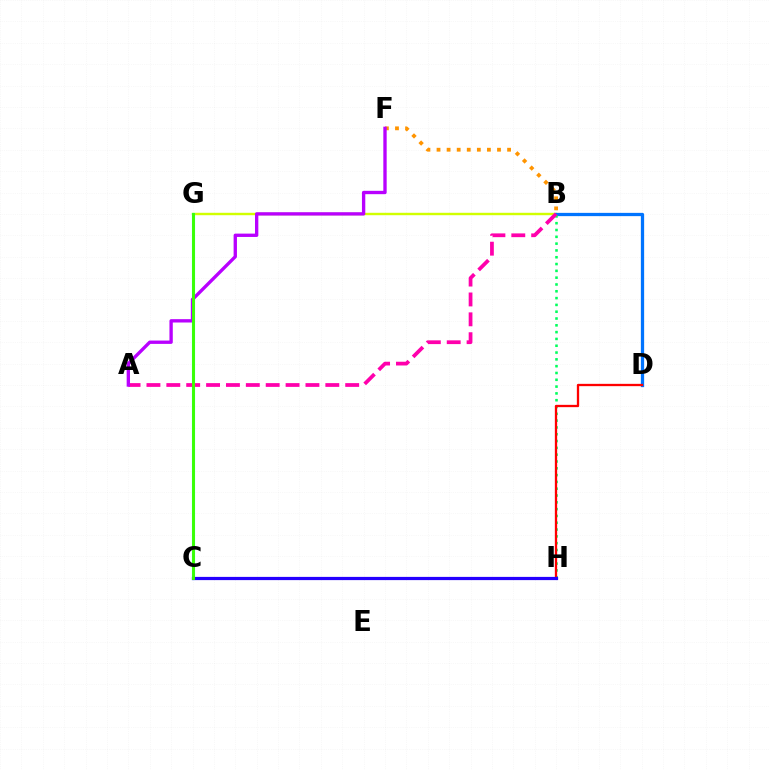{('B', 'G'): [{'color': '#d1ff00', 'line_style': 'solid', 'thickness': 1.74}], ('B', 'D'): [{'color': '#0074ff', 'line_style': 'solid', 'thickness': 2.35}], ('C', 'G'): [{'color': '#00fff6', 'line_style': 'solid', 'thickness': 2.25}, {'color': '#3dff00', 'line_style': 'solid', 'thickness': 2.07}], ('B', 'H'): [{'color': '#00ff5c', 'line_style': 'dotted', 'thickness': 1.85}], ('D', 'H'): [{'color': '#ff0000', 'line_style': 'solid', 'thickness': 1.66}], ('B', 'F'): [{'color': '#ff9400', 'line_style': 'dotted', 'thickness': 2.74}], ('A', 'B'): [{'color': '#ff00ac', 'line_style': 'dashed', 'thickness': 2.7}], ('C', 'H'): [{'color': '#2500ff', 'line_style': 'solid', 'thickness': 2.32}], ('A', 'F'): [{'color': '#b900ff', 'line_style': 'solid', 'thickness': 2.41}]}